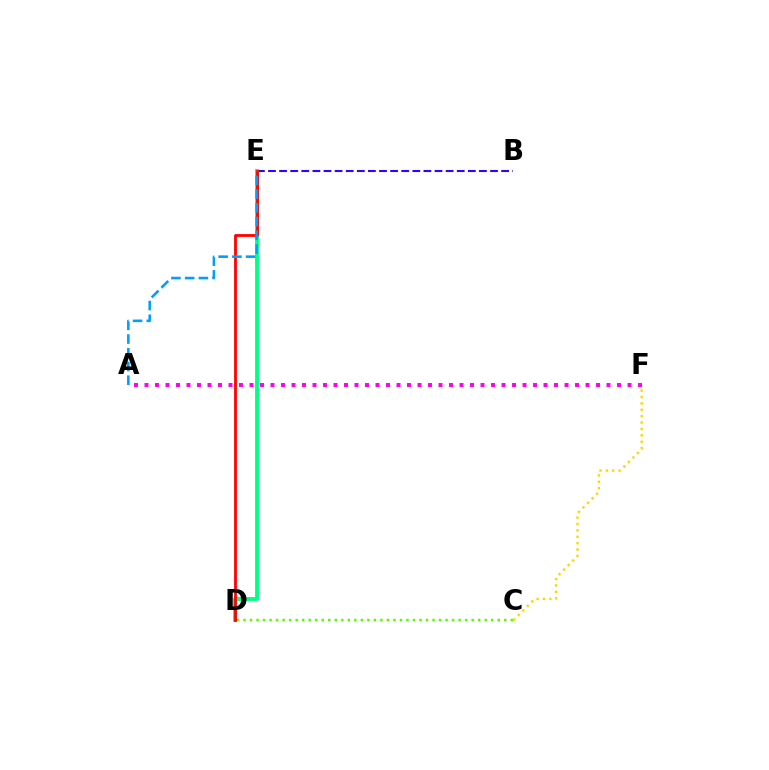{('B', 'E'): [{'color': '#3700ff', 'line_style': 'dashed', 'thickness': 1.51}], ('D', 'E'): [{'color': '#00ff86', 'line_style': 'solid', 'thickness': 2.77}, {'color': '#ff0000', 'line_style': 'solid', 'thickness': 2.02}], ('C', 'D'): [{'color': '#4fff00', 'line_style': 'dotted', 'thickness': 1.77}], ('C', 'F'): [{'color': '#ffd500', 'line_style': 'dotted', 'thickness': 1.74}], ('A', 'E'): [{'color': '#009eff', 'line_style': 'dashed', 'thickness': 1.86}], ('A', 'F'): [{'color': '#ff00ed', 'line_style': 'dotted', 'thickness': 2.85}]}